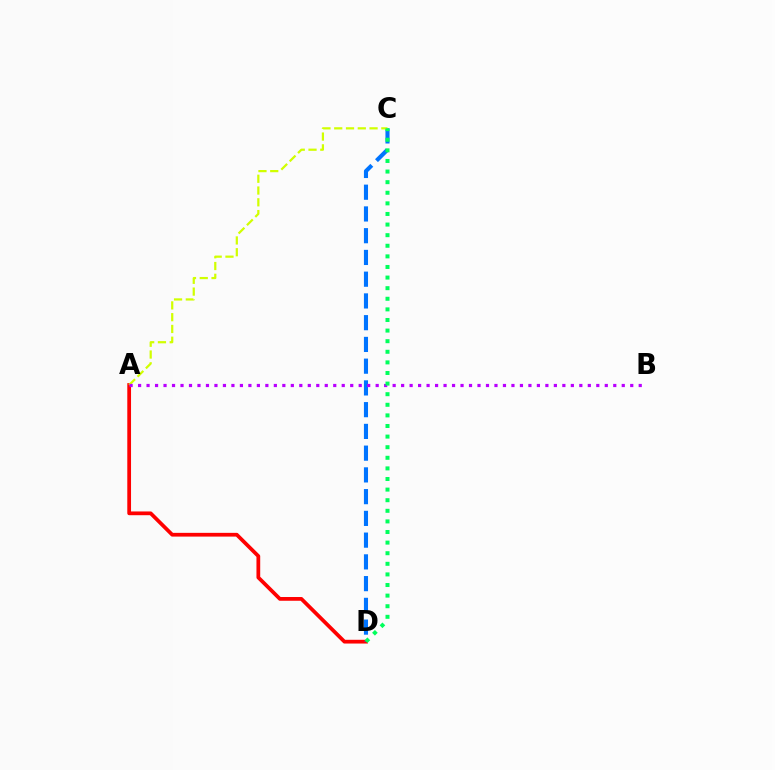{('A', 'D'): [{'color': '#ff0000', 'line_style': 'solid', 'thickness': 2.7}], ('C', 'D'): [{'color': '#0074ff', 'line_style': 'dashed', 'thickness': 2.95}, {'color': '#00ff5c', 'line_style': 'dotted', 'thickness': 2.88}], ('A', 'C'): [{'color': '#d1ff00', 'line_style': 'dashed', 'thickness': 1.6}], ('A', 'B'): [{'color': '#b900ff', 'line_style': 'dotted', 'thickness': 2.31}]}